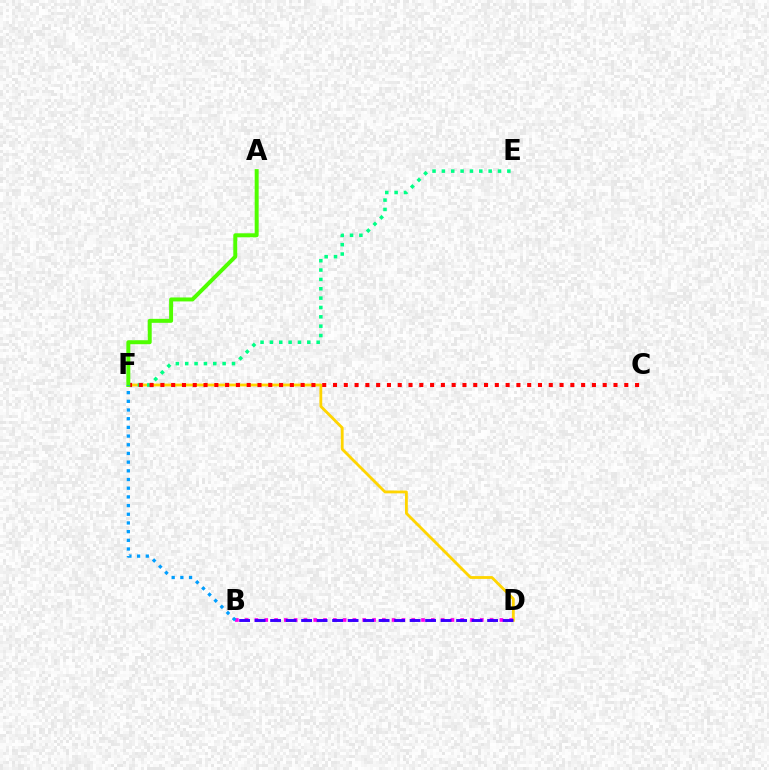{('D', 'F'): [{'color': '#ffd500', 'line_style': 'solid', 'thickness': 2.03}], ('E', 'F'): [{'color': '#00ff86', 'line_style': 'dotted', 'thickness': 2.54}], ('B', 'D'): [{'color': '#ff00ed', 'line_style': 'dotted', 'thickness': 2.66}, {'color': '#3700ff', 'line_style': 'dashed', 'thickness': 2.11}], ('C', 'F'): [{'color': '#ff0000', 'line_style': 'dotted', 'thickness': 2.93}], ('A', 'F'): [{'color': '#4fff00', 'line_style': 'solid', 'thickness': 2.86}], ('B', 'F'): [{'color': '#009eff', 'line_style': 'dotted', 'thickness': 2.36}]}